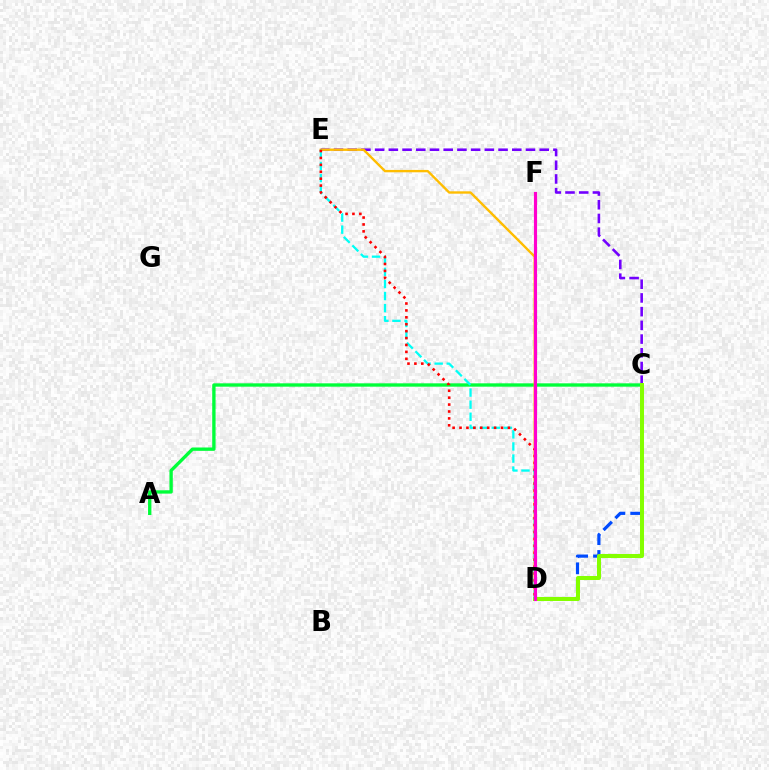{('C', 'D'): [{'color': '#004bff', 'line_style': 'dashed', 'thickness': 2.29}, {'color': '#84ff00', 'line_style': 'solid', 'thickness': 2.89}], ('A', 'C'): [{'color': '#00ff39', 'line_style': 'solid', 'thickness': 2.41}], ('C', 'E'): [{'color': '#7200ff', 'line_style': 'dashed', 'thickness': 1.86}], ('D', 'E'): [{'color': '#ffbd00', 'line_style': 'solid', 'thickness': 1.71}, {'color': '#00fff6', 'line_style': 'dashed', 'thickness': 1.64}, {'color': '#ff0000', 'line_style': 'dotted', 'thickness': 1.88}], ('D', 'F'): [{'color': '#ff00cf', 'line_style': 'solid', 'thickness': 2.27}]}